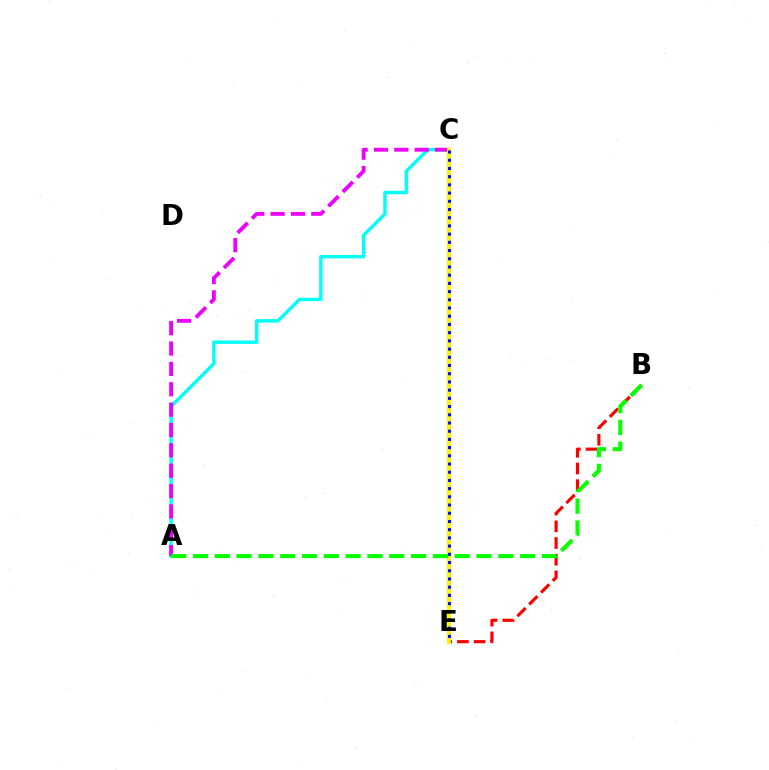{('A', 'C'): [{'color': '#00fff6', 'line_style': 'solid', 'thickness': 2.44}, {'color': '#ee00ff', 'line_style': 'dashed', 'thickness': 2.77}], ('B', 'E'): [{'color': '#ff0000', 'line_style': 'dashed', 'thickness': 2.27}], ('C', 'E'): [{'color': '#fcf500', 'line_style': 'solid', 'thickness': 2.91}, {'color': '#0010ff', 'line_style': 'dotted', 'thickness': 2.23}], ('A', 'B'): [{'color': '#08ff00', 'line_style': 'dashed', 'thickness': 2.96}]}